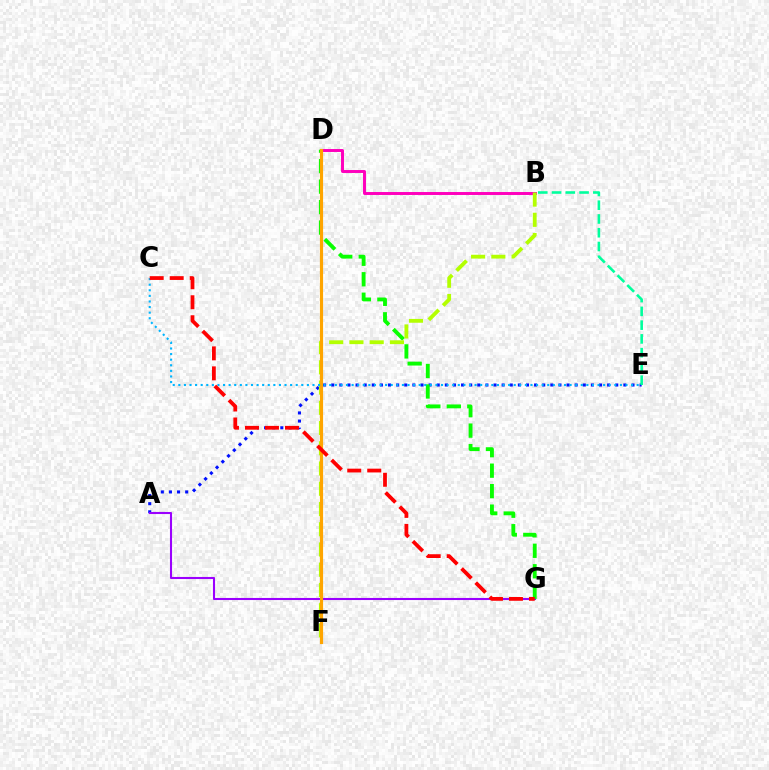{('A', 'E'): [{'color': '#0010ff', 'line_style': 'dotted', 'thickness': 2.2}], ('A', 'G'): [{'color': '#9b00ff', 'line_style': 'solid', 'thickness': 1.5}], ('D', 'G'): [{'color': '#08ff00', 'line_style': 'dashed', 'thickness': 2.78}], ('B', 'D'): [{'color': '#ff00bd', 'line_style': 'solid', 'thickness': 2.13}], ('B', 'F'): [{'color': '#b3ff00', 'line_style': 'dashed', 'thickness': 2.75}], ('B', 'E'): [{'color': '#00ff9d', 'line_style': 'dashed', 'thickness': 1.87}], ('D', 'F'): [{'color': '#ffa500', 'line_style': 'solid', 'thickness': 2.27}], ('C', 'E'): [{'color': '#00b5ff', 'line_style': 'dotted', 'thickness': 1.52}], ('C', 'G'): [{'color': '#ff0000', 'line_style': 'dashed', 'thickness': 2.72}]}